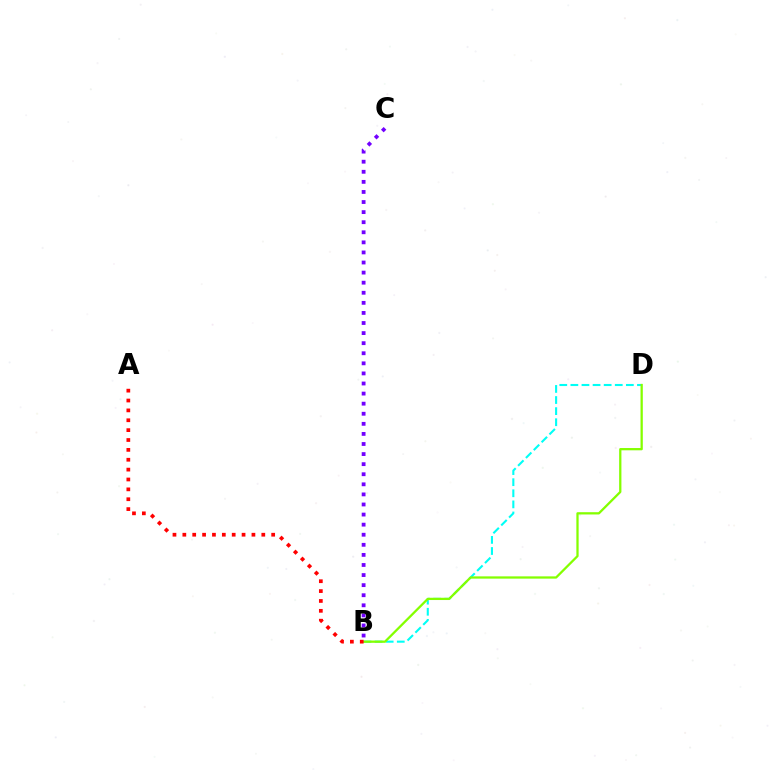{('B', 'D'): [{'color': '#00fff6', 'line_style': 'dashed', 'thickness': 1.51}, {'color': '#84ff00', 'line_style': 'solid', 'thickness': 1.64}], ('B', 'C'): [{'color': '#7200ff', 'line_style': 'dotted', 'thickness': 2.74}], ('A', 'B'): [{'color': '#ff0000', 'line_style': 'dotted', 'thickness': 2.68}]}